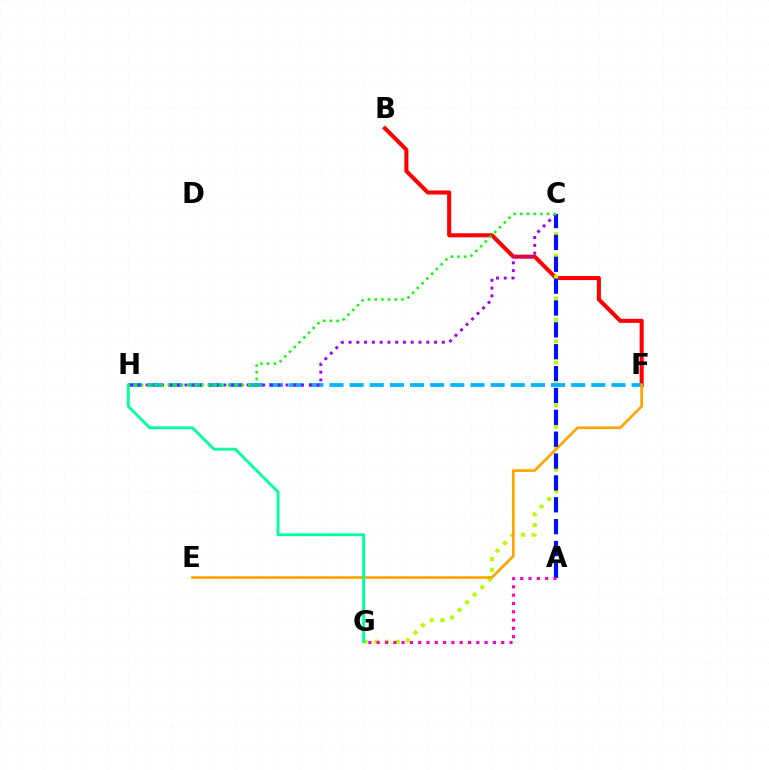{('B', 'F'): [{'color': '#ff0000', 'line_style': 'solid', 'thickness': 2.92}], ('C', 'G'): [{'color': '#b3ff00', 'line_style': 'dotted', 'thickness': 2.91}], ('F', 'H'): [{'color': '#00b5ff', 'line_style': 'dashed', 'thickness': 2.74}], ('E', 'F'): [{'color': '#ffa500', 'line_style': 'solid', 'thickness': 1.93}], ('A', 'C'): [{'color': '#0010ff', 'line_style': 'dashed', 'thickness': 2.97}], ('G', 'H'): [{'color': '#00ff9d', 'line_style': 'solid', 'thickness': 2.05}], ('C', 'H'): [{'color': '#9b00ff', 'line_style': 'dotted', 'thickness': 2.11}, {'color': '#08ff00', 'line_style': 'dotted', 'thickness': 1.82}], ('A', 'G'): [{'color': '#ff00bd', 'line_style': 'dotted', 'thickness': 2.26}]}